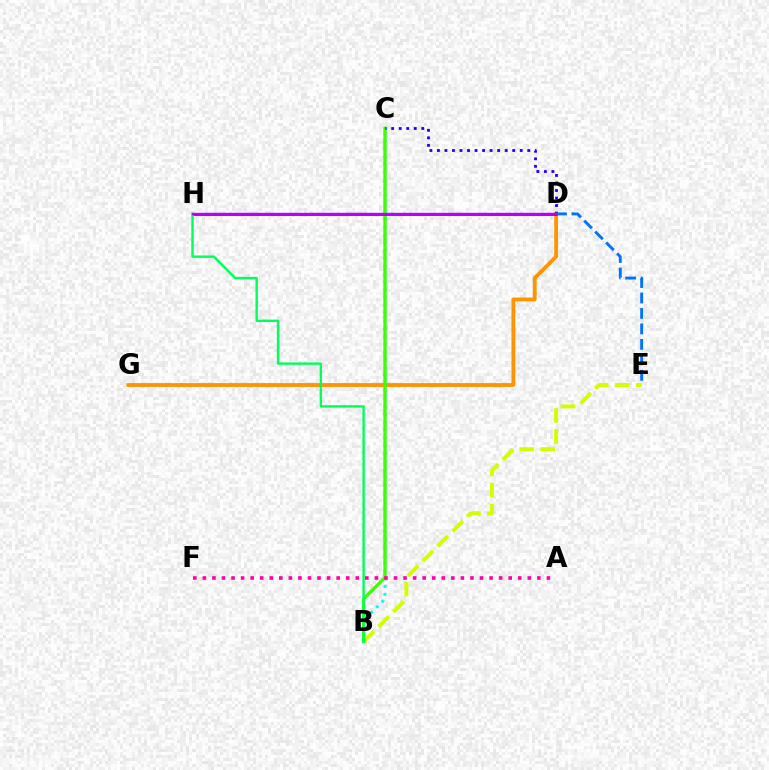{('D', 'G'): [{'color': '#ff9400', 'line_style': 'solid', 'thickness': 2.74}], ('B', 'C'): [{'color': '#00fff6', 'line_style': 'dotted', 'thickness': 2.12}, {'color': '#3dff00', 'line_style': 'solid', 'thickness': 2.41}], ('B', 'E'): [{'color': '#d1ff00', 'line_style': 'dashed', 'thickness': 2.85}], ('C', 'D'): [{'color': '#2500ff', 'line_style': 'dotted', 'thickness': 2.05}], ('D', 'H'): [{'color': '#ff0000', 'line_style': 'solid', 'thickness': 2.09}, {'color': '#b900ff', 'line_style': 'solid', 'thickness': 1.72}], ('B', 'H'): [{'color': '#00ff5c', 'line_style': 'solid', 'thickness': 1.73}], ('D', 'E'): [{'color': '#0074ff', 'line_style': 'dashed', 'thickness': 2.1}], ('A', 'F'): [{'color': '#ff00ac', 'line_style': 'dotted', 'thickness': 2.6}]}